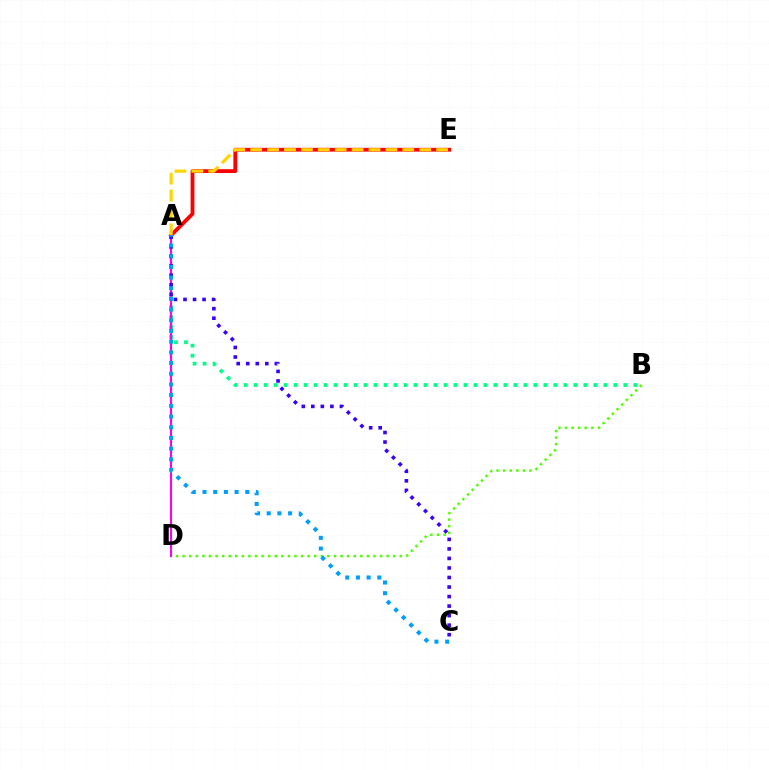{('A', 'B'): [{'color': '#00ff86', 'line_style': 'dotted', 'thickness': 2.71}], ('A', 'E'): [{'color': '#ff0000', 'line_style': 'solid', 'thickness': 2.73}, {'color': '#ffd500', 'line_style': 'dashed', 'thickness': 2.3}], ('B', 'D'): [{'color': '#4fff00', 'line_style': 'dotted', 'thickness': 1.79}], ('A', 'D'): [{'color': '#ff00ed', 'line_style': 'solid', 'thickness': 1.51}], ('A', 'C'): [{'color': '#3700ff', 'line_style': 'dotted', 'thickness': 2.59}, {'color': '#009eff', 'line_style': 'dotted', 'thickness': 2.91}]}